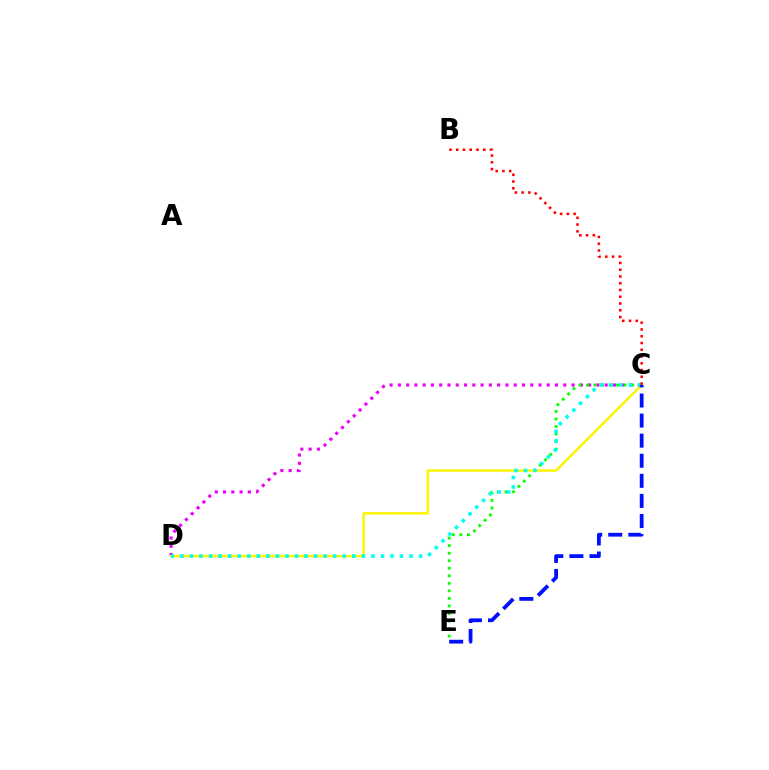{('C', 'D'): [{'color': '#ee00ff', 'line_style': 'dotted', 'thickness': 2.25}, {'color': '#fcf500', 'line_style': 'solid', 'thickness': 1.79}, {'color': '#00fff6', 'line_style': 'dotted', 'thickness': 2.59}], ('C', 'E'): [{'color': '#08ff00', 'line_style': 'dotted', 'thickness': 2.05}, {'color': '#0010ff', 'line_style': 'dashed', 'thickness': 2.73}], ('B', 'C'): [{'color': '#ff0000', 'line_style': 'dotted', 'thickness': 1.84}]}